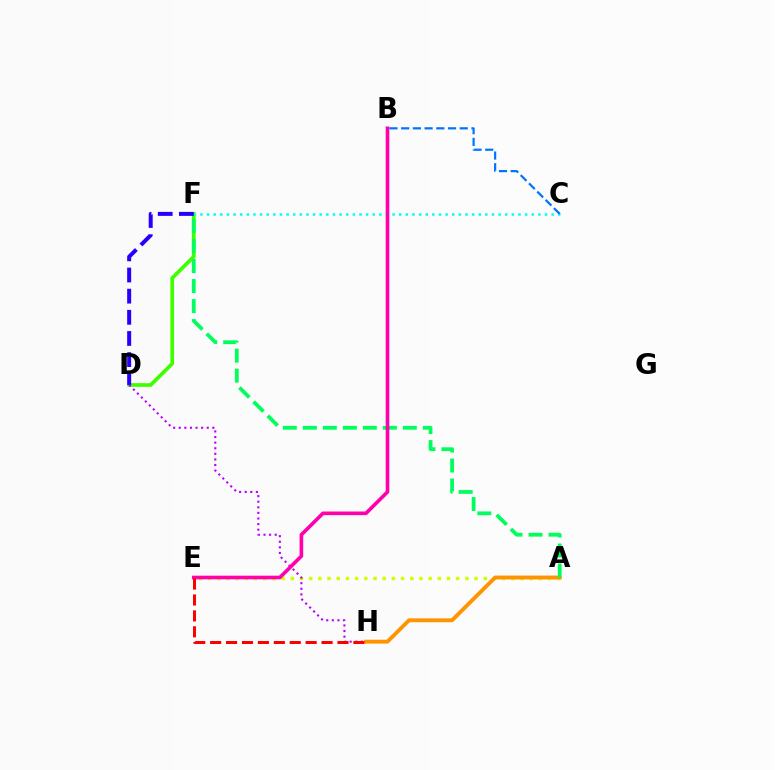{('A', 'E'): [{'color': '#d1ff00', 'line_style': 'dotted', 'thickness': 2.5}], ('D', 'F'): [{'color': '#3dff00', 'line_style': 'solid', 'thickness': 2.65}, {'color': '#2500ff', 'line_style': 'dashed', 'thickness': 2.87}], ('A', 'H'): [{'color': '#ff9400', 'line_style': 'solid', 'thickness': 2.79}], ('D', 'H'): [{'color': '#b900ff', 'line_style': 'dotted', 'thickness': 1.52}], ('C', 'F'): [{'color': '#00fff6', 'line_style': 'dotted', 'thickness': 1.8}], ('A', 'F'): [{'color': '#00ff5c', 'line_style': 'dashed', 'thickness': 2.72}], ('B', 'E'): [{'color': '#ff00ac', 'line_style': 'solid', 'thickness': 2.62}], ('E', 'H'): [{'color': '#ff0000', 'line_style': 'dashed', 'thickness': 2.16}], ('B', 'C'): [{'color': '#0074ff', 'line_style': 'dashed', 'thickness': 1.59}]}